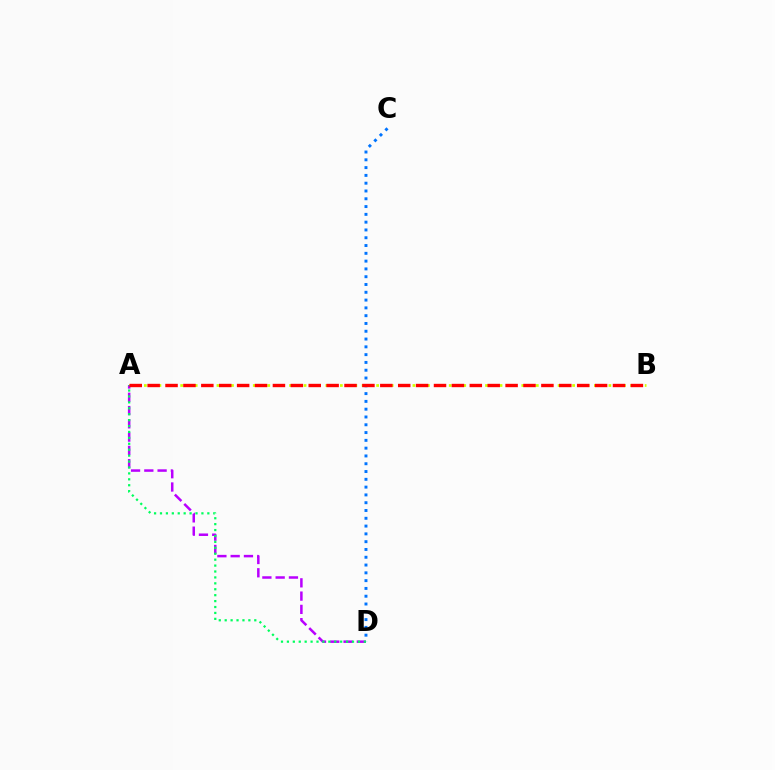{('A', 'B'): [{'color': '#d1ff00', 'line_style': 'dotted', 'thickness': 1.97}, {'color': '#ff0000', 'line_style': 'dashed', 'thickness': 2.43}], ('C', 'D'): [{'color': '#0074ff', 'line_style': 'dotted', 'thickness': 2.12}], ('A', 'D'): [{'color': '#b900ff', 'line_style': 'dashed', 'thickness': 1.8}, {'color': '#00ff5c', 'line_style': 'dotted', 'thickness': 1.61}]}